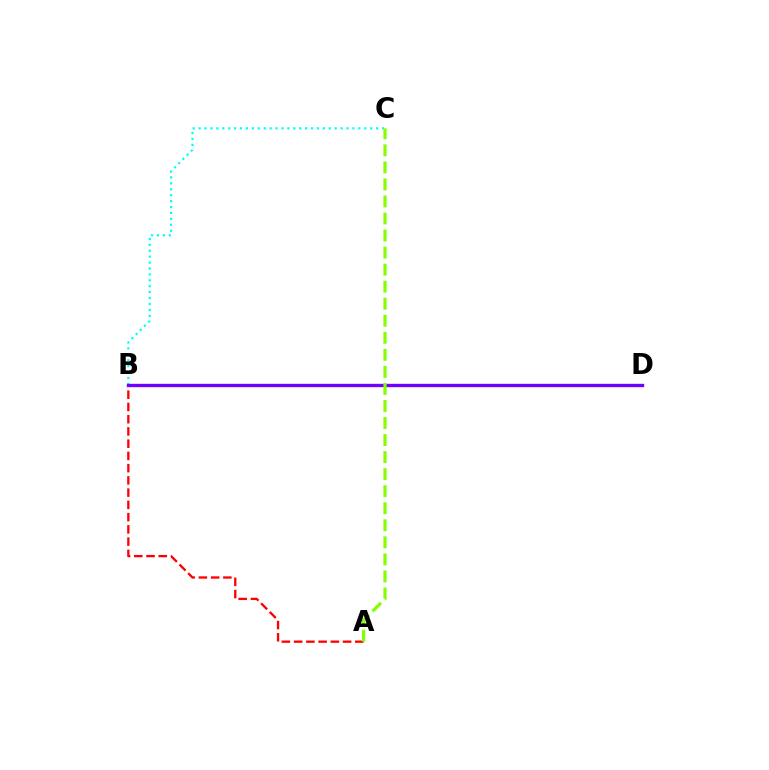{('B', 'C'): [{'color': '#00fff6', 'line_style': 'dotted', 'thickness': 1.61}], ('A', 'B'): [{'color': '#ff0000', 'line_style': 'dashed', 'thickness': 1.66}], ('B', 'D'): [{'color': '#7200ff', 'line_style': 'solid', 'thickness': 2.42}], ('A', 'C'): [{'color': '#84ff00', 'line_style': 'dashed', 'thickness': 2.32}]}